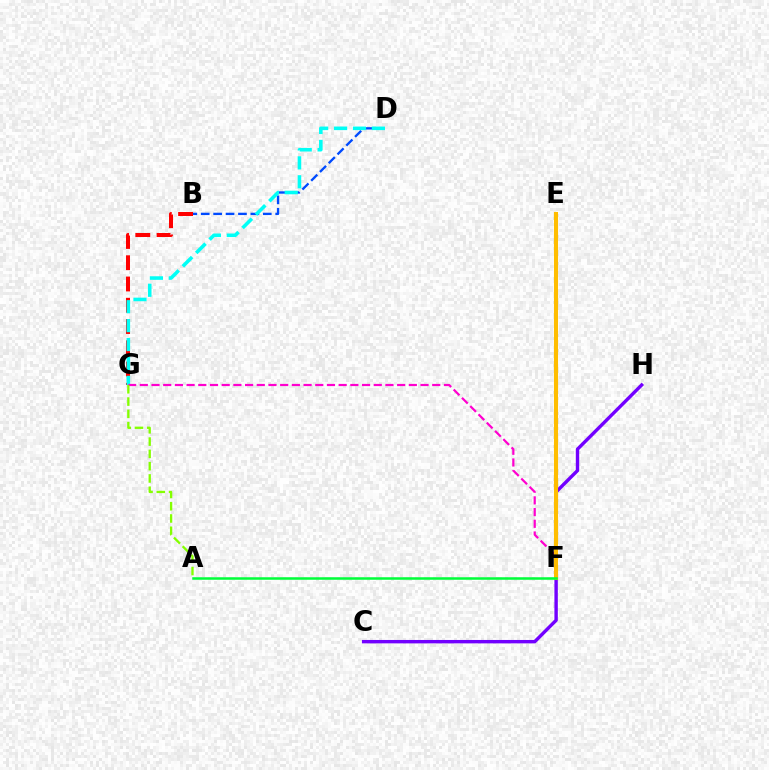{('C', 'H'): [{'color': '#7200ff', 'line_style': 'solid', 'thickness': 2.45}], ('B', 'D'): [{'color': '#004bff', 'line_style': 'dashed', 'thickness': 1.69}], ('B', 'G'): [{'color': '#ff0000', 'line_style': 'dashed', 'thickness': 2.89}], ('D', 'G'): [{'color': '#00fff6', 'line_style': 'dashed', 'thickness': 2.57}], ('F', 'G'): [{'color': '#ff00cf', 'line_style': 'dashed', 'thickness': 1.59}], ('E', 'F'): [{'color': '#ffbd00', 'line_style': 'solid', 'thickness': 2.94}], ('A', 'G'): [{'color': '#84ff00', 'line_style': 'dashed', 'thickness': 1.67}], ('A', 'F'): [{'color': '#00ff39', 'line_style': 'solid', 'thickness': 1.81}]}